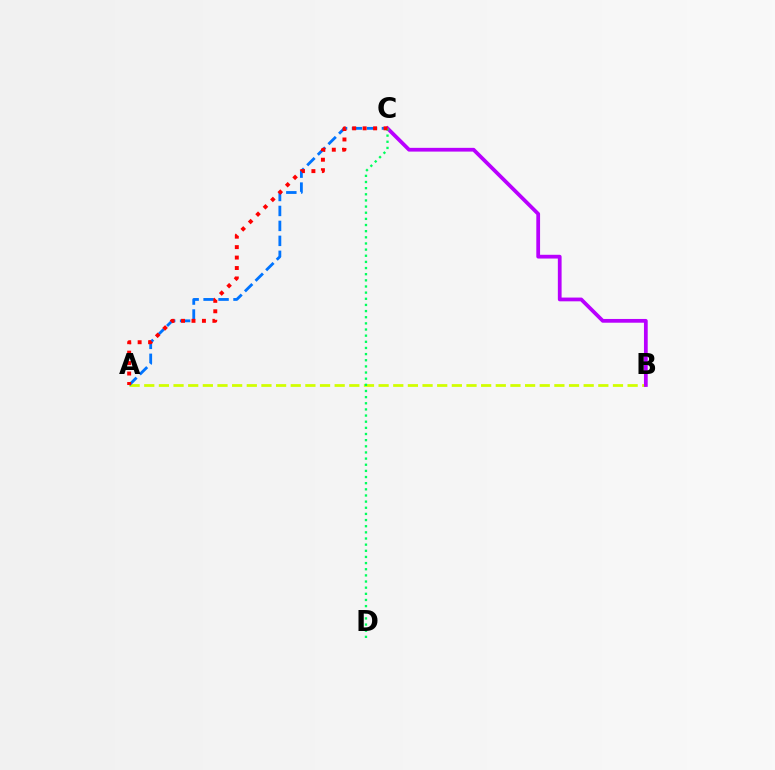{('A', 'B'): [{'color': '#d1ff00', 'line_style': 'dashed', 'thickness': 1.99}], ('A', 'C'): [{'color': '#0074ff', 'line_style': 'dashed', 'thickness': 2.03}, {'color': '#ff0000', 'line_style': 'dotted', 'thickness': 2.84}], ('B', 'C'): [{'color': '#b900ff', 'line_style': 'solid', 'thickness': 2.7}], ('C', 'D'): [{'color': '#00ff5c', 'line_style': 'dotted', 'thickness': 1.67}]}